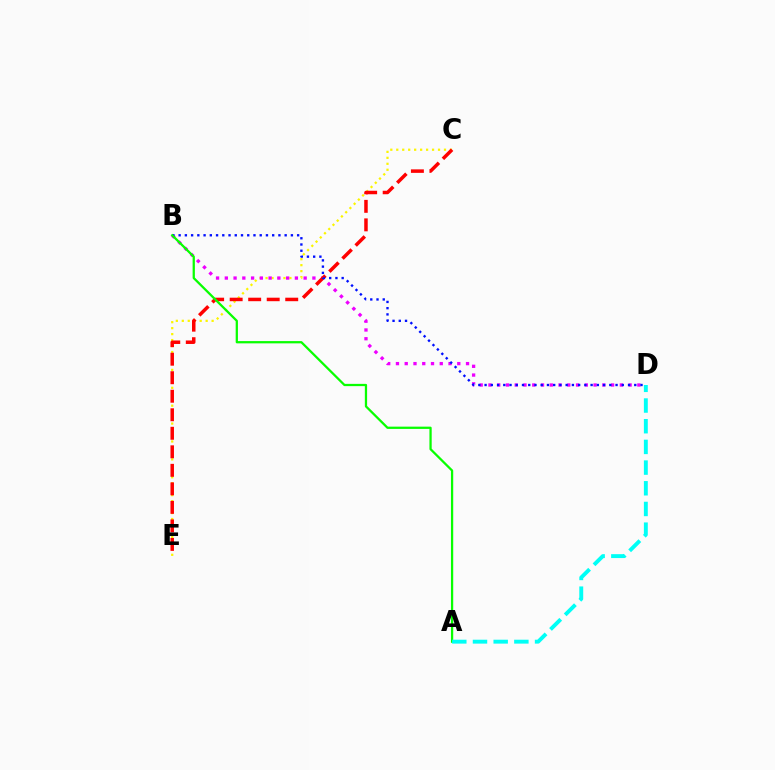{('C', 'E'): [{'color': '#fcf500', 'line_style': 'dotted', 'thickness': 1.62}, {'color': '#ff0000', 'line_style': 'dashed', 'thickness': 2.52}], ('B', 'D'): [{'color': '#ee00ff', 'line_style': 'dotted', 'thickness': 2.38}, {'color': '#0010ff', 'line_style': 'dotted', 'thickness': 1.69}], ('A', 'B'): [{'color': '#08ff00', 'line_style': 'solid', 'thickness': 1.63}], ('A', 'D'): [{'color': '#00fff6', 'line_style': 'dashed', 'thickness': 2.81}]}